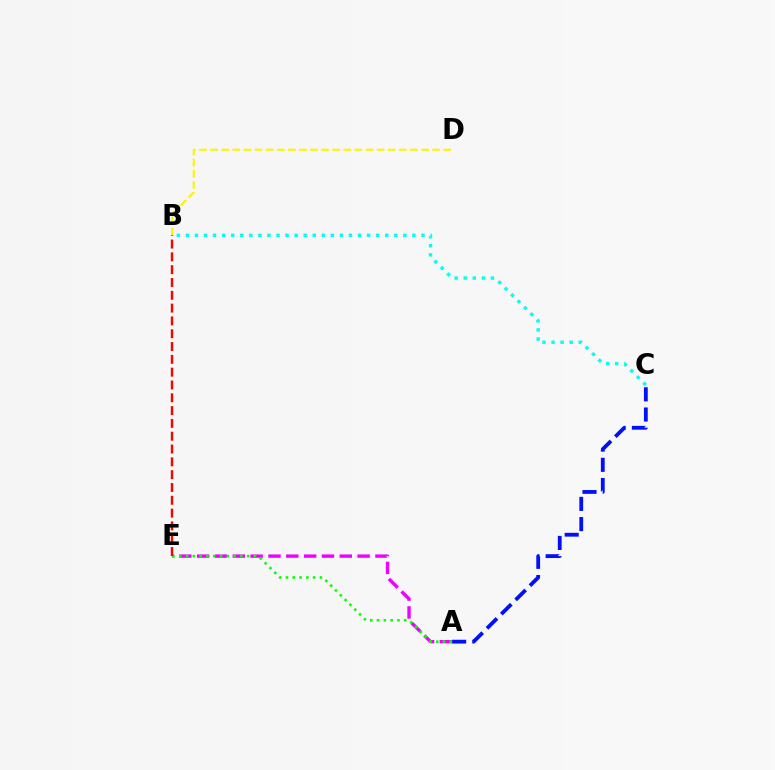{('B', 'C'): [{'color': '#00fff6', 'line_style': 'dotted', 'thickness': 2.46}], ('A', 'C'): [{'color': '#0010ff', 'line_style': 'dashed', 'thickness': 2.74}], ('B', 'D'): [{'color': '#fcf500', 'line_style': 'dashed', 'thickness': 1.51}], ('A', 'E'): [{'color': '#ee00ff', 'line_style': 'dashed', 'thickness': 2.42}, {'color': '#08ff00', 'line_style': 'dotted', 'thickness': 1.85}], ('B', 'E'): [{'color': '#ff0000', 'line_style': 'dashed', 'thickness': 1.74}]}